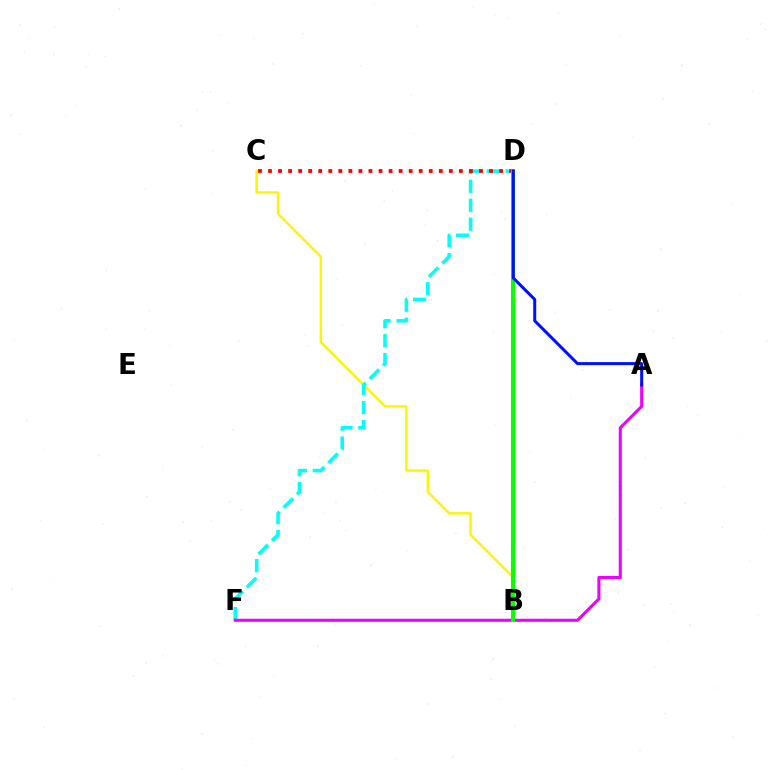{('B', 'C'): [{'color': '#fcf500', 'line_style': 'solid', 'thickness': 1.74}], ('D', 'F'): [{'color': '#00fff6', 'line_style': 'dashed', 'thickness': 2.57}], ('A', 'F'): [{'color': '#ee00ff', 'line_style': 'solid', 'thickness': 2.21}], ('C', 'D'): [{'color': '#ff0000', 'line_style': 'dotted', 'thickness': 2.73}], ('B', 'D'): [{'color': '#08ff00', 'line_style': 'solid', 'thickness': 2.92}], ('A', 'D'): [{'color': '#0010ff', 'line_style': 'solid', 'thickness': 2.16}]}